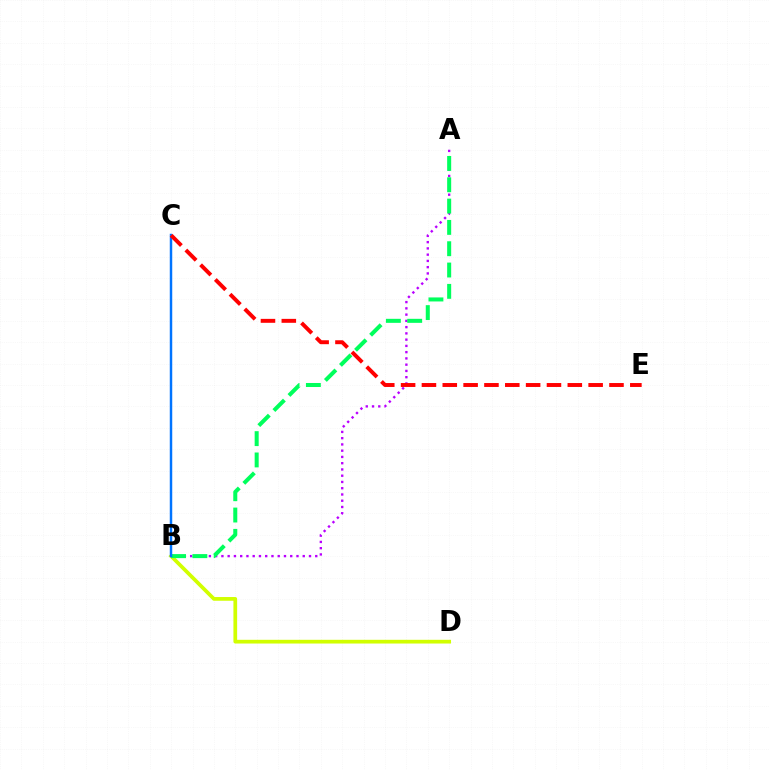{('A', 'B'): [{'color': '#b900ff', 'line_style': 'dotted', 'thickness': 1.7}, {'color': '#00ff5c', 'line_style': 'dashed', 'thickness': 2.9}], ('B', 'D'): [{'color': '#d1ff00', 'line_style': 'solid', 'thickness': 2.68}], ('B', 'C'): [{'color': '#0074ff', 'line_style': 'solid', 'thickness': 1.78}], ('C', 'E'): [{'color': '#ff0000', 'line_style': 'dashed', 'thickness': 2.83}]}